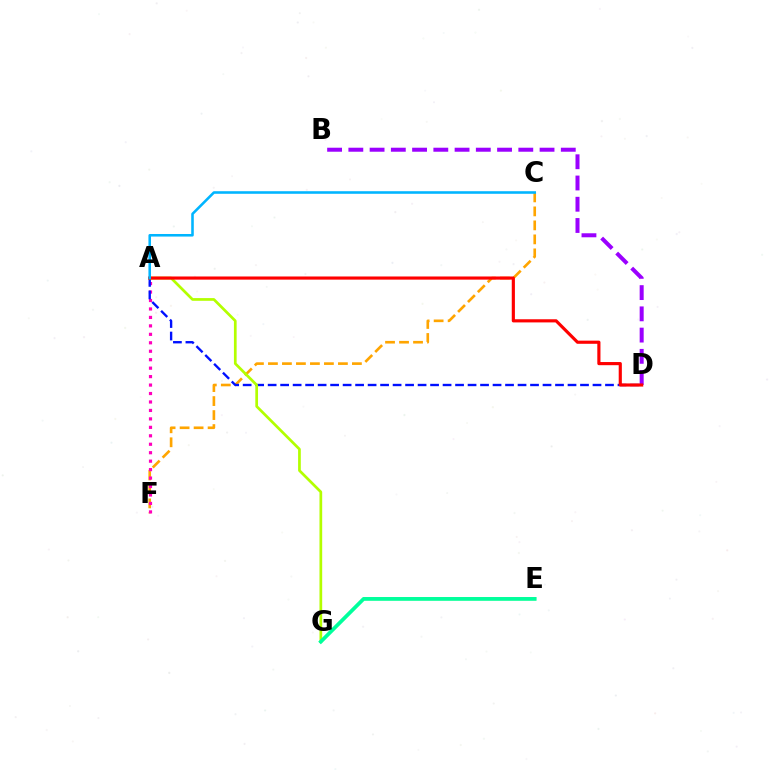{('C', 'F'): [{'color': '#ffa500', 'line_style': 'dashed', 'thickness': 1.9}], ('A', 'F'): [{'color': '#ff00bd', 'line_style': 'dotted', 'thickness': 2.3}], ('A', 'D'): [{'color': '#0010ff', 'line_style': 'dashed', 'thickness': 1.7}, {'color': '#ff0000', 'line_style': 'solid', 'thickness': 2.27}], ('A', 'G'): [{'color': '#b3ff00', 'line_style': 'solid', 'thickness': 1.95}], ('B', 'D'): [{'color': '#9b00ff', 'line_style': 'dashed', 'thickness': 2.89}], ('E', 'G'): [{'color': '#08ff00', 'line_style': 'solid', 'thickness': 1.89}, {'color': '#00ff9d', 'line_style': 'solid', 'thickness': 2.66}], ('A', 'C'): [{'color': '#00b5ff', 'line_style': 'solid', 'thickness': 1.85}]}